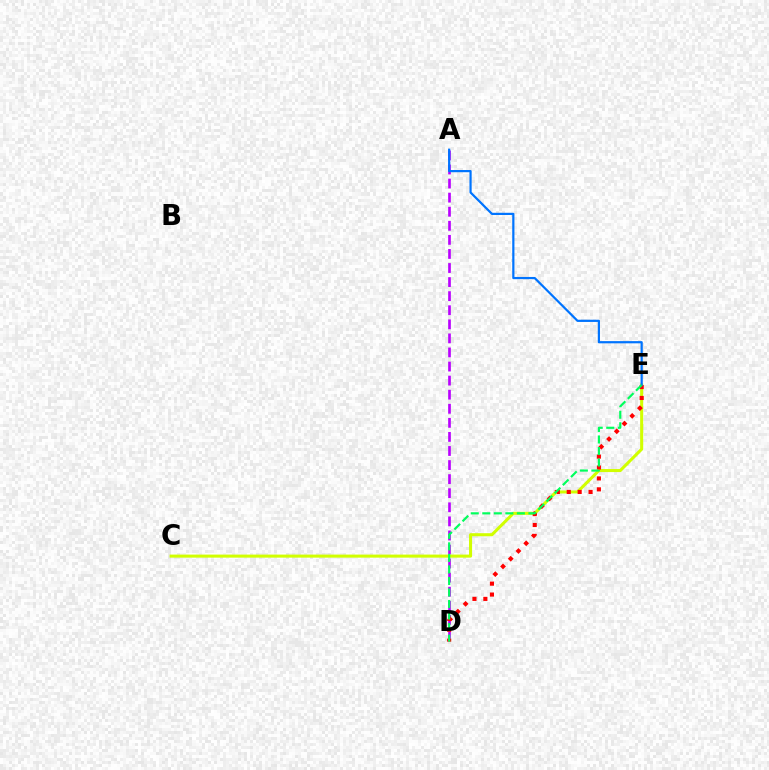{('A', 'D'): [{'color': '#b900ff', 'line_style': 'dashed', 'thickness': 1.91}], ('C', 'E'): [{'color': '#d1ff00', 'line_style': 'solid', 'thickness': 2.19}], ('D', 'E'): [{'color': '#ff0000', 'line_style': 'dotted', 'thickness': 2.96}, {'color': '#00ff5c', 'line_style': 'dashed', 'thickness': 1.57}], ('A', 'E'): [{'color': '#0074ff', 'line_style': 'solid', 'thickness': 1.59}]}